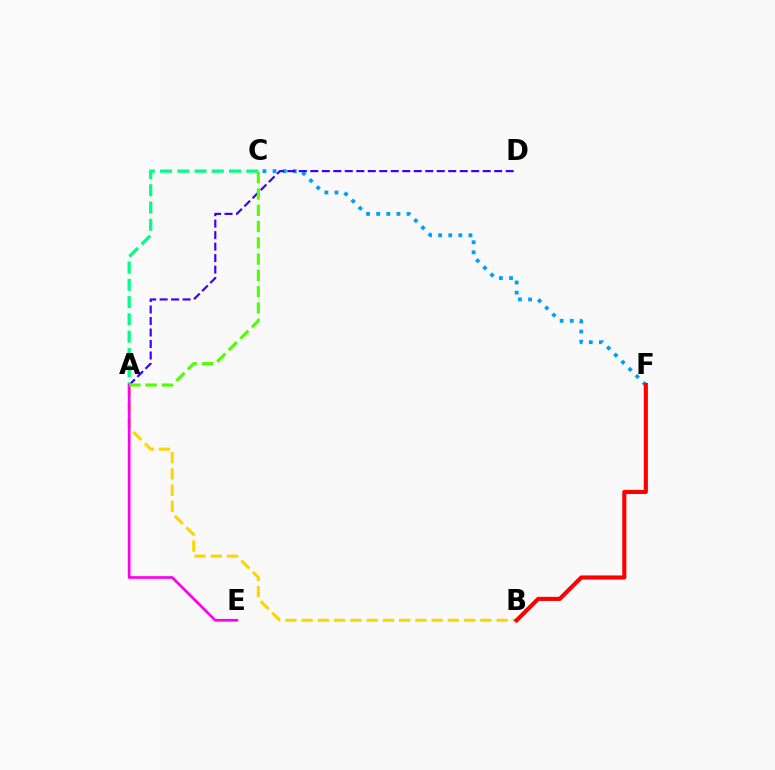{('C', 'F'): [{'color': '#009eff', 'line_style': 'dotted', 'thickness': 2.75}], ('A', 'D'): [{'color': '#3700ff', 'line_style': 'dashed', 'thickness': 1.56}], ('A', 'B'): [{'color': '#ffd500', 'line_style': 'dashed', 'thickness': 2.21}], ('A', 'C'): [{'color': '#00ff86', 'line_style': 'dashed', 'thickness': 2.34}, {'color': '#4fff00', 'line_style': 'dashed', 'thickness': 2.21}], ('A', 'E'): [{'color': '#ff00ed', 'line_style': 'solid', 'thickness': 1.96}], ('B', 'F'): [{'color': '#ff0000', 'line_style': 'solid', 'thickness': 2.97}]}